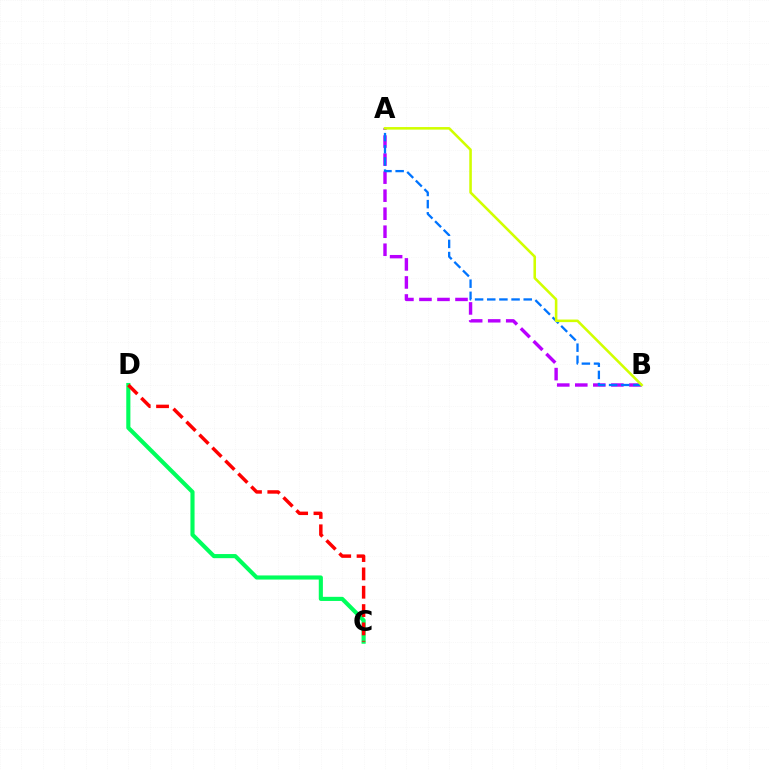{('C', 'D'): [{'color': '#00ff5c', 'line_style': 'solid', 'thickness': 2.97}, {'color': '#ff0000', 'line_style': 'dashed', 'thickness': 2.49}], ('A', 'B'): [{'color': '#b900ff', 'line_style': 'dashed', 'thickness': 2.45}, {'color': '#0074ff', 'line_style': 'dashed', 'thickness': 1.65}, {'color': '#d1ff00', 'line_style': 'solid', 'thickness': 1.85}]}